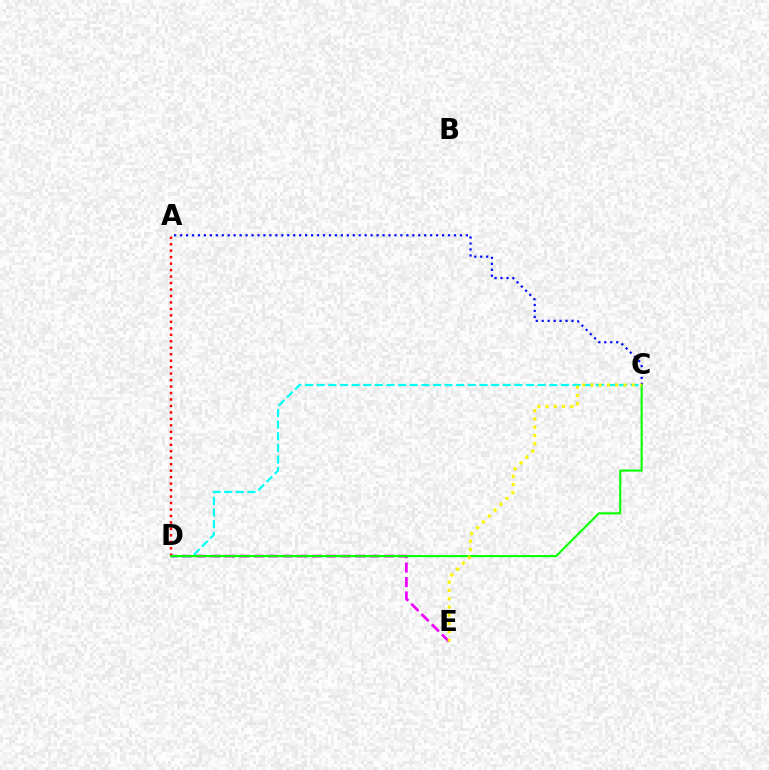{('A', 'D'): [{'color': '#ff0000', 'line_style': 'dotted', 'thickness': 1.76}], ('D', 'E'): [{'color': '#ee00ff', 'line_style': 'dashed', 'thickness': 1.96}], ('A', 'C'): [{'color': '#0010ff', 'line_style': 'dotted', 'thickness': 1.62}], ('C', 'D'): [{'color': '#00fff6', 'line_style': 'dashed', 'thickness': 1.58}, {'color': '#08ff00', 'line_style': 'solid', 'thickness': 1.52}], ('C', 'E'): [{'color': '#fcf500', 'line_style': 'dotted', 'thickness': 2.25}]}